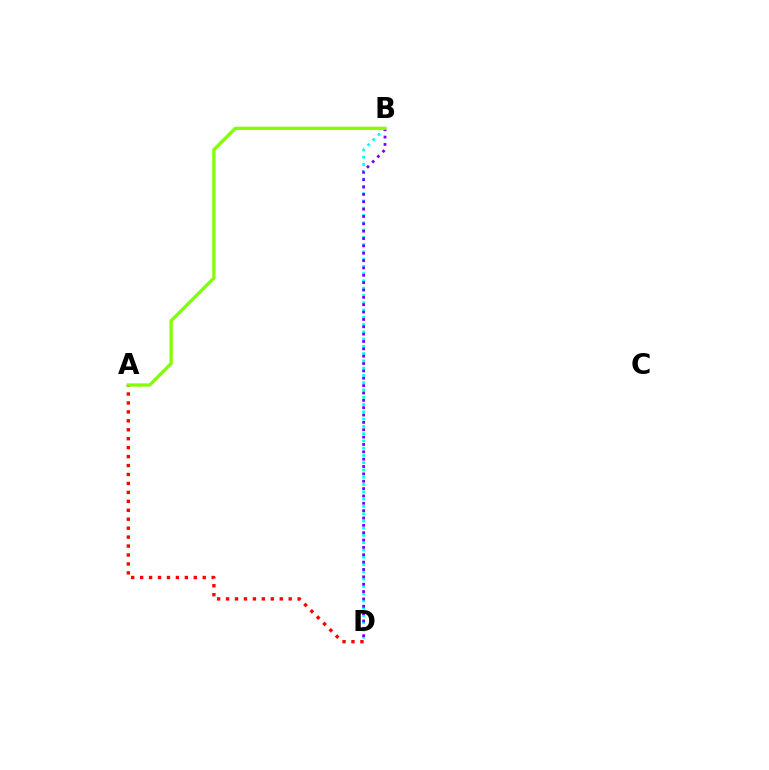{('A', 'D'): [{'color': '#ff0000', 'line_style': 'dotted', 'thickness': 2.43}], ('B', 'D'): [{'color': '#00fff6', 'line_style': 'dotted', 'thickness': 1.98}, {'color': '#7200ff', 'line_style': 'dotted', 'thickness': 2.0}], ('A', 'B'): [{'color': '#84ff00', 'line_style': 'solid', 'thickness': 2.38}]}